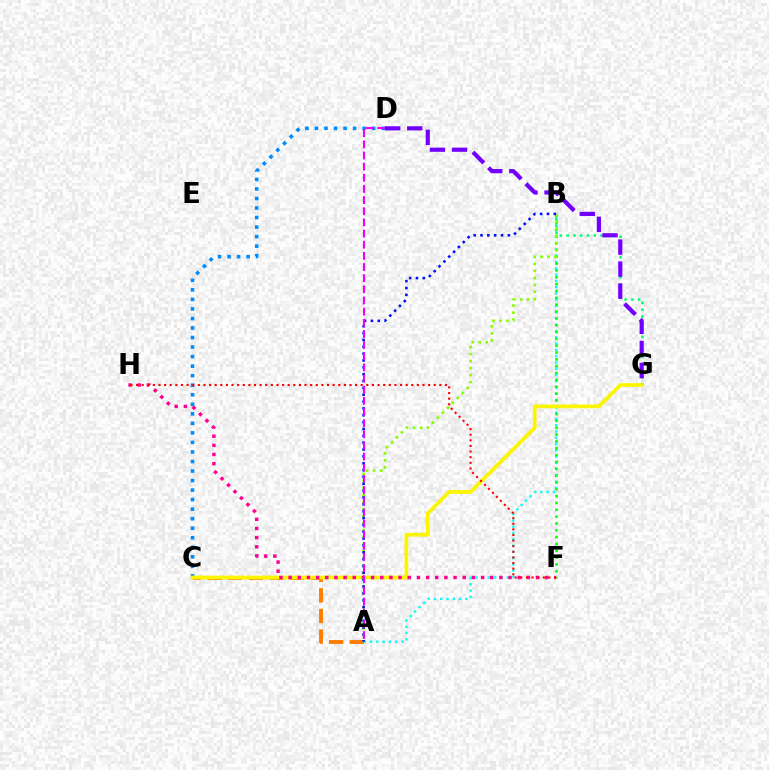{('A', 'C'): [{'color': '#ff7c00', 'line_style': 'dashed', 'thickness': 2.8}], ('A', 'B'): [{'color': '#00fff6', 'line_style': 'dotted', 'thickness': 1.7}, {'color': '#84ff00', 'line_style': 'dotted', 'thickness': 1.91}, {'color': '#0010ff', 'line_style': 'dotted', 'thickness': 1.86}], ('B', 'F'): [{'color': '#08ff00', 'line_style': 'dotted', 'thickness': 1.86}], ('C', 'D'): [{'color': '#008cff', 'line_style': 'dotted', 'thickness': 2.59}], ('B', 'G'): [{'color': '#00ff74', 'line_style': 'dotted', 'thickness': 1.84}], ('D', 'G'): [{'color': '#7200ff', 'line_style': 'dashed', 'thickness': 3.0}], ('C', 'G'): [{'color': '#fcf500', 'line_style': 'solid', 'thickness': 2.68}], ('F', 'H'): [{'color': '#ff0094', 'line_style': 'dotted', 'thickness': 2.49}, {'color': '#ff0000', 'line_style': 'dotted', 'thickness': 1.53}], ('A', 'D'): [{'color': '#ee00ff', 'line_style': 'dashed', 'thickness': 1.51}]}